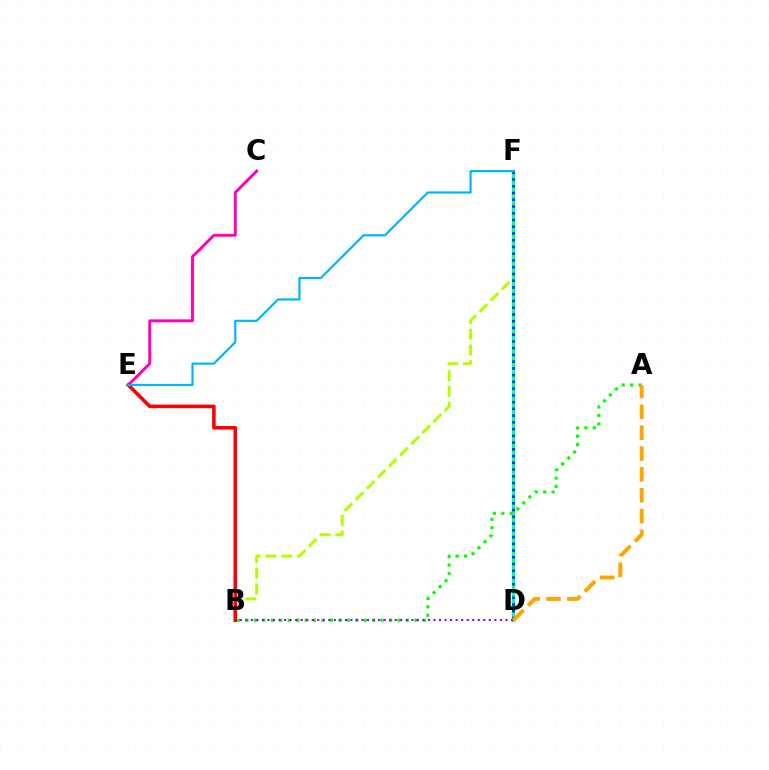{('B', 'F'): [{'color': '#b3ff00', 'line_style': 'dashed', 'thickness': 2.14}], ('D', 'F'): [{'color': '#00ff9d', 'line_style': 'solid', 'thickness': 2.43}, {'color': '#0010ff', 'line_style': 'dotted', 'thickness': 1.83}], ('B', 'E'): [{'color': '#ff0000', 'line_style': 'solid', 'thickness': 2.58}], ('A', 'B'): [{'color': '#08ff00', 'line_style': 'dotted', 'thickness': 2.29}], ('B', 'D'): [{'color': '#9b00ff', 'line_style': 'dotted', 'thickness': 1.5}], ('C', 'E'): [{'color': '#ff00bd', 'line_style': 'solid', 'thickness': 2.1}], ('A', 'D'): [{'color': '#ffa500', 'line_style': 'dashed', 'thickness': 2.83}], ('E', 'F'): [{'color': '#00b5ff', 'line_style': 'solid', 'thickness': 1.57}]}